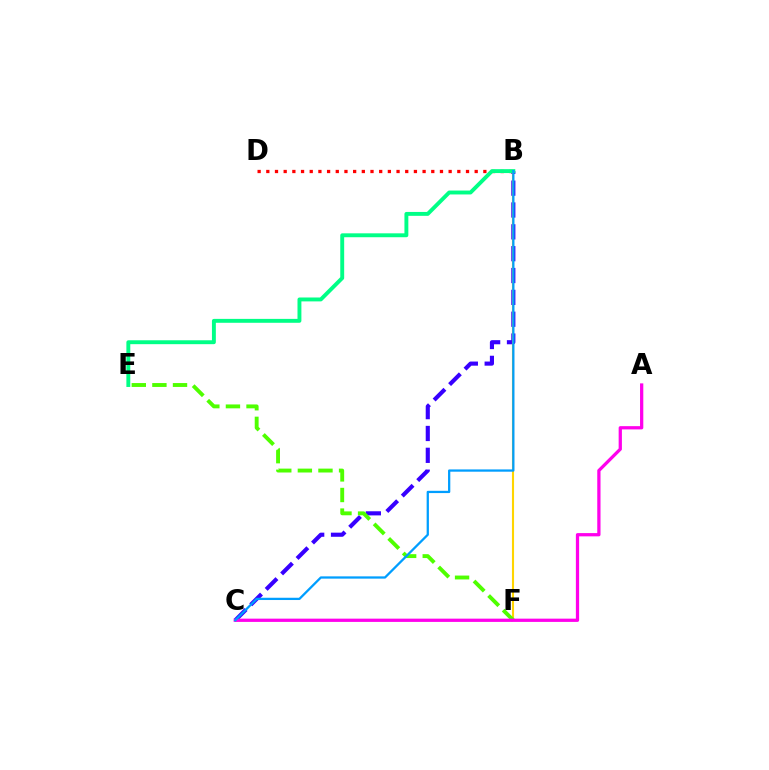{('B', 'C'): [{'color': '#3700ff', 'line_style': 'dashed', 'thickness': 2.97}, {'color': '#009eff', 'line_style': 'solid', 'thickness': 1.63}], ('B', 'F'): [{'color': '#ffd500', 'line_style': 'solid', 'thickness': 1.52}], ('E', 'F'): [{'color': '#4fff00', 'line_style': 'dashed', 'thickness': 2.8}], ('B', 'D'): [{'color': '#ff0000', 'line_style': 'dotted', 'thickness': 2.36}], ('A', 'C'): [{'color': '#ff00ed', 'line_style': 'solid', 'thickness': 2.35}], ('B', 'E'): [{'color': '#00ff86', 'line_style': 'solid', 'thickness': 2.81}]}